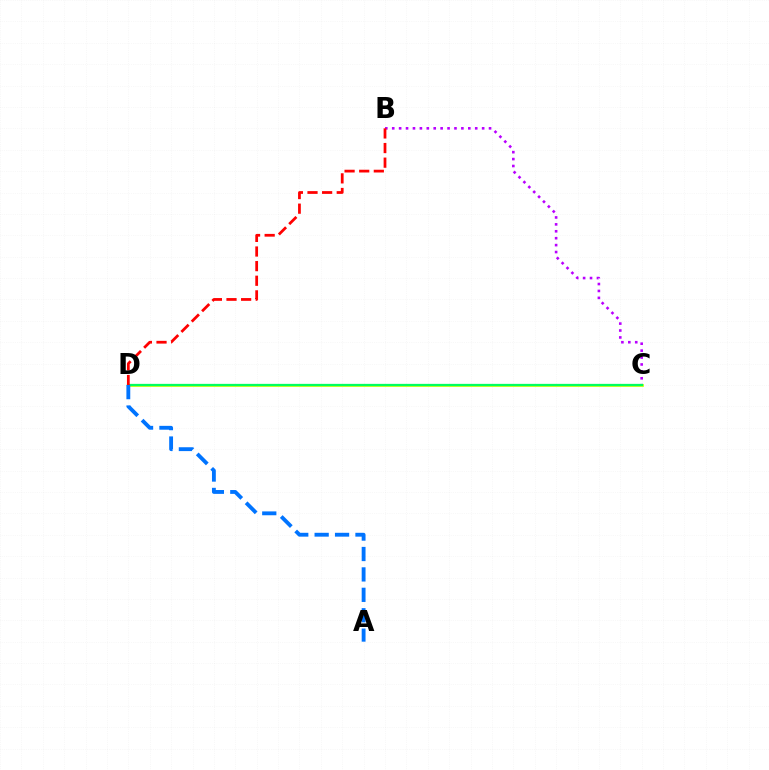{('B', 'C'): [{'color': '#b900ff', 'line_style': 'dotted', 'thickness': 1.88}], ('C', 'D'): [{'color': '#d1ff00', 'line_style': 'solid', 'thickness': 1.97}, {'color': '#00ff5c', 'line_style': 'solid', 'thickness': 1.64}], ('B', 'D'): [{'color': '#ff0000', 'line_style': 'dashed', 'thickness': 1.99}], ('A', 'D'): [{'color': '#0074ff', 'line_style': 'dashed', 'thickness': 2.77}]}